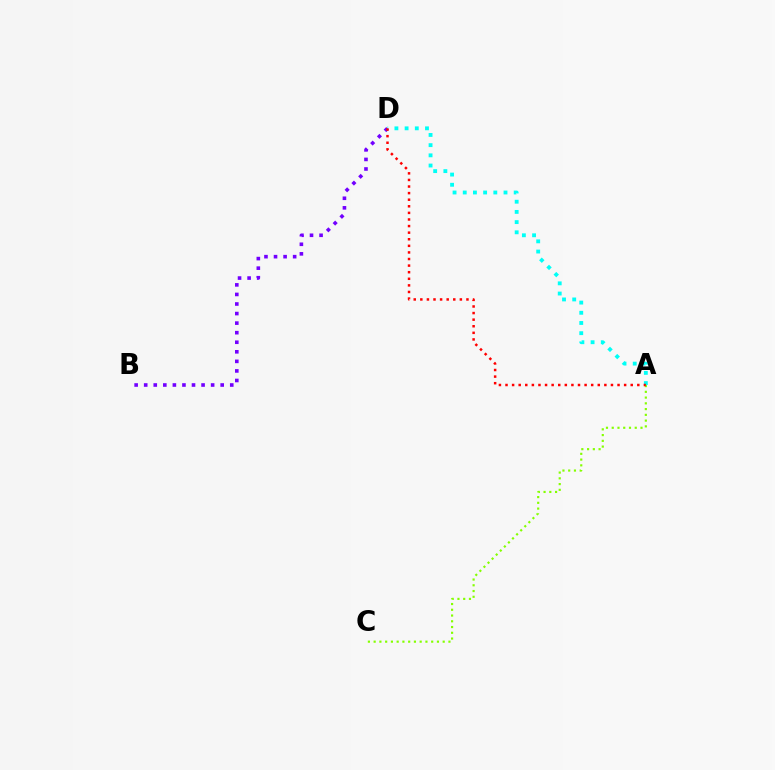{('B', 'D'): [{'color': '#7200ff', 'line_style': 'dotted', 'thickness': 2.6}], ('A', 'D'): [{'color': '#00fff6', 'line_style': 'dotted', 'thickness': 2.77}, {'color': '#ff0000', 'line_style': 'dotted', 'thickness': 1.79}], ('A', 'C'): [{'color': '#84ff00', 'line_style': 'dotted', 'thickness': 1.56}]}